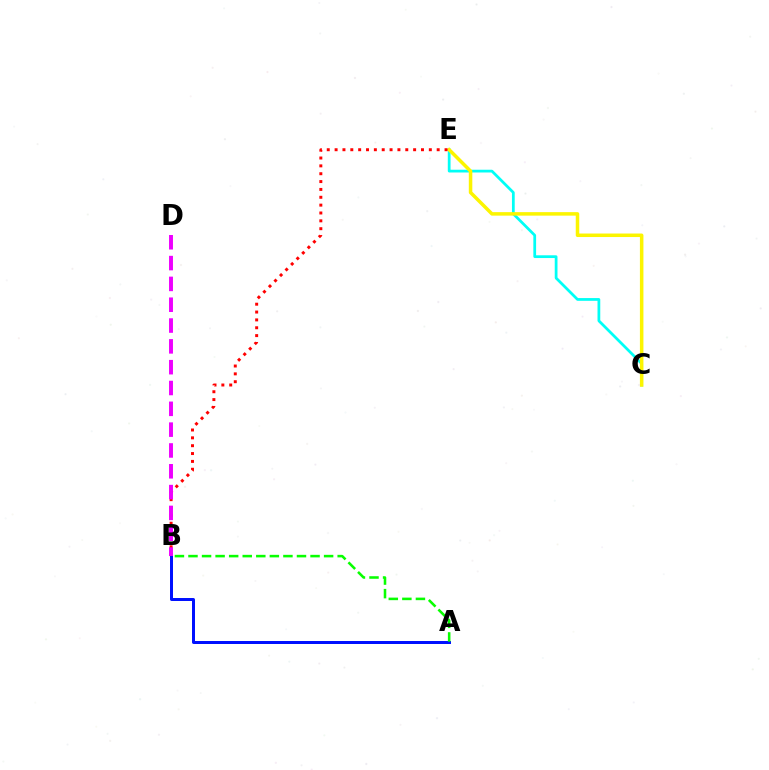{('C', 'E'): [{'color': '#00fff6', 'line_style': 'solid', 'thickness': 1.98}, {'color': '#fcf500', 'line_style': 'solid', 'thickness': 2.53}], ('B', 'E'): [{'color': '#ff0000', 'line_style': 'dotted', 'thickness': 2.13}], ('A', 'B'): [{'color': '#0010ff', 'line_style': 'solid', 'thickness': 2.15}, {'color': '#08ff00', 'line_style': 'dashed', 'thickness': 1.84}], ('B', 'D'): [{'color': '#ee00ff', 'line_style': 'dashed', 'thickness': 2.83}]}